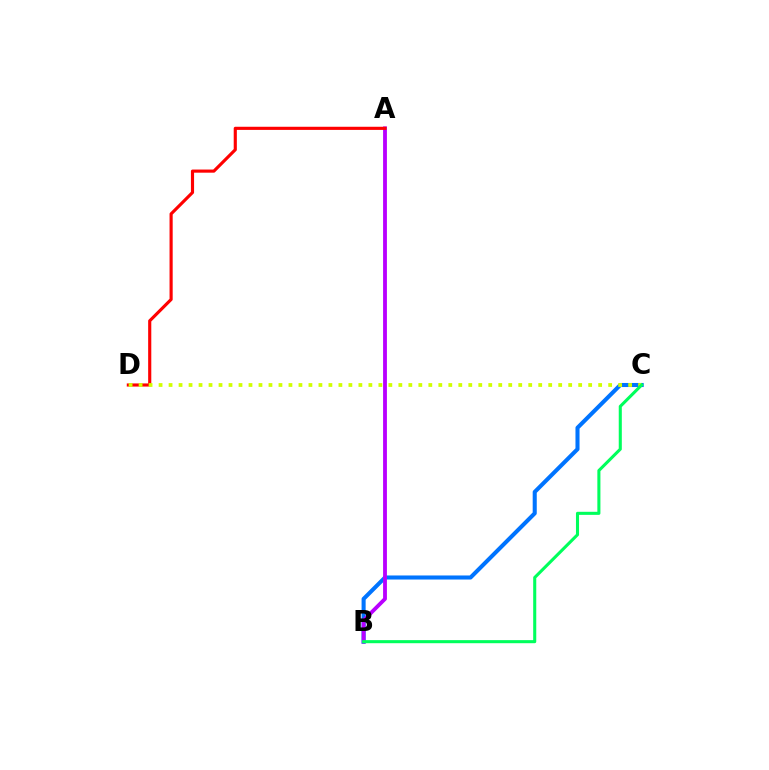{('B', 'C'): [{'color': '#0074ff', 'line_style': 'solid', 'thickness': 2.93}, {'color': '#00ff5c', 'line_style': 'solid', 'thickness': 2.21}], ('A', 'B'): [{'color': '#b900ff', 'line_style': 'solid', 'thickness': 2.76}], ('A', 'D'): [{'color': '#ff0000', 'line_style': 'solid', 'thickness': 2.26}], ('C', 'D'): [{'color': '#d1ff00', 'line_style': 'dotted', 'thickness': 2.71}]}